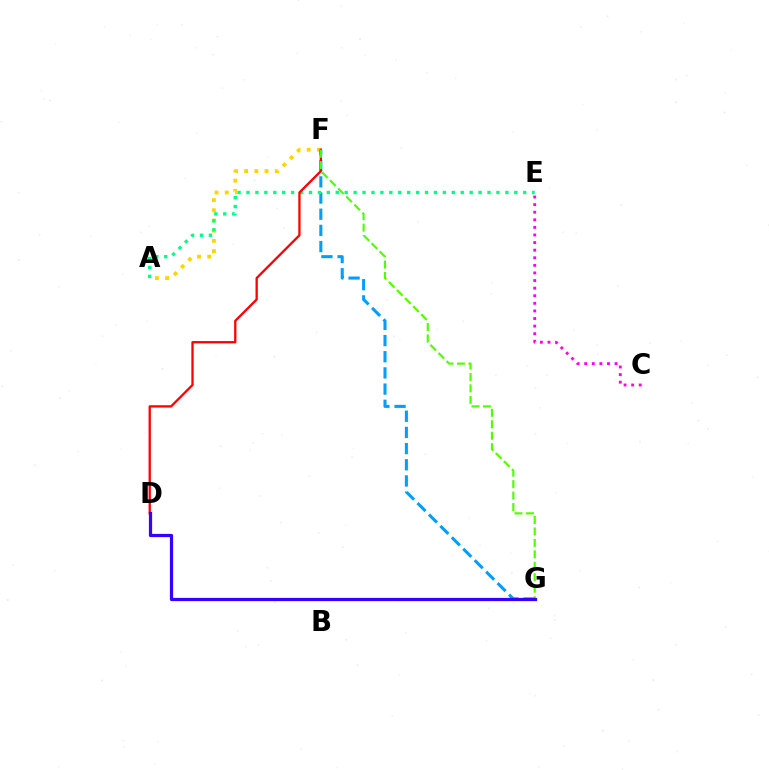{('A', 'F'): [{'color': '#ffd500', 'line_style': 'dotted', 'thickness': 2.77}], ('F', 'G'): [{'color': '#009eff', 'line_style': 'dashed', 'thickness': 2.2}, {'color': '#4fff00', 'line_style': 'dashed', 'thickness': 1.56}], ('A', 'E'): [{'color': '#00ff86', 'line_style': 'dotted', 'thickness': 2.43}], ('D', 'F'): [{'color': '#ff0000', 'line_style': 'solid', 'thickness': 1.66}], ('D', 'G'): [{'color': '#3700ff', 'line_style': 'solid', 'thickness': 2.32}], ('C', 'E'): [{'color': '#ff00ed', 'line_style': 'dotted', 'thickness': 2.06}]}